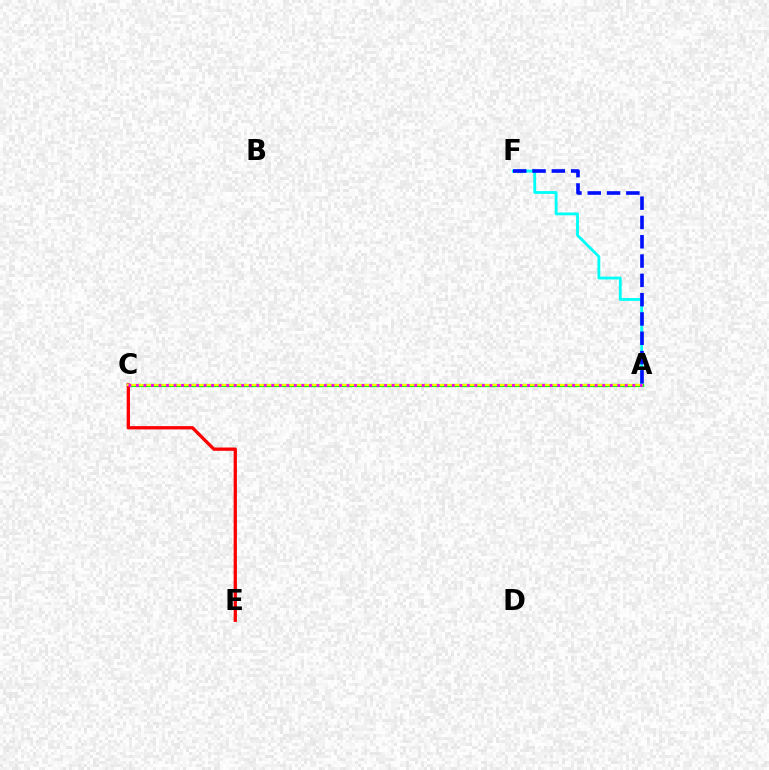{('A', 'F'): [{'color': '#00fff6', 'line_style': 'solid', 'thickness': 2.03}, {'color': '#0010ff', 'line_style': 'dashed', 'thickness': 2.62}], ('A', 'C'): [{'color': '#08ff00', 'line_style': 'solid', 'thickness': 2.33}, {'color': '#fcf500', 'line_style': 'solid', 'thickness': 1.51}, {'color': '#ee00ff', 'line_style': 'dotted', 'thickness': 2.04}], ('C', 'E'): [{'color': '#ff0000', 'line_style': 'solid', 'thickness': 2.37}]}